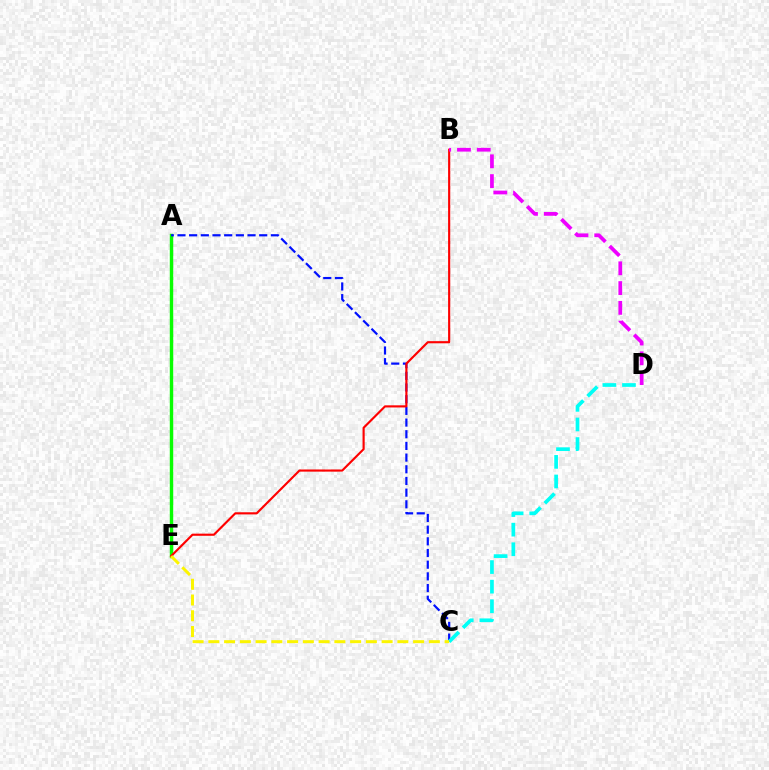{('A', 'E'): [{'color': '#08ff00', 'line_style': 'solid', 'thickness': 2.46}], ('A', 'C'): [{'color': '#0010ff', 'line_style': 'dashed', 'thickness': 1.59}], ('C', 'D'): [{'color': '#00fff6', 'line_style': 'dashed', 'thickness': 2.66}], ('B', 'E'): [{'color': '#ff0000', 'line_style': 'solid', 'thickness': 1.54}], ('B', 'D'): [{'color': '#ee00ff', 'line_style': 'dashed', 'thickness': 2.69}], ('C', 'E'): [{'color': '#fcf500', 'line_style': 'dashed', 'thickness': 2.14}]}